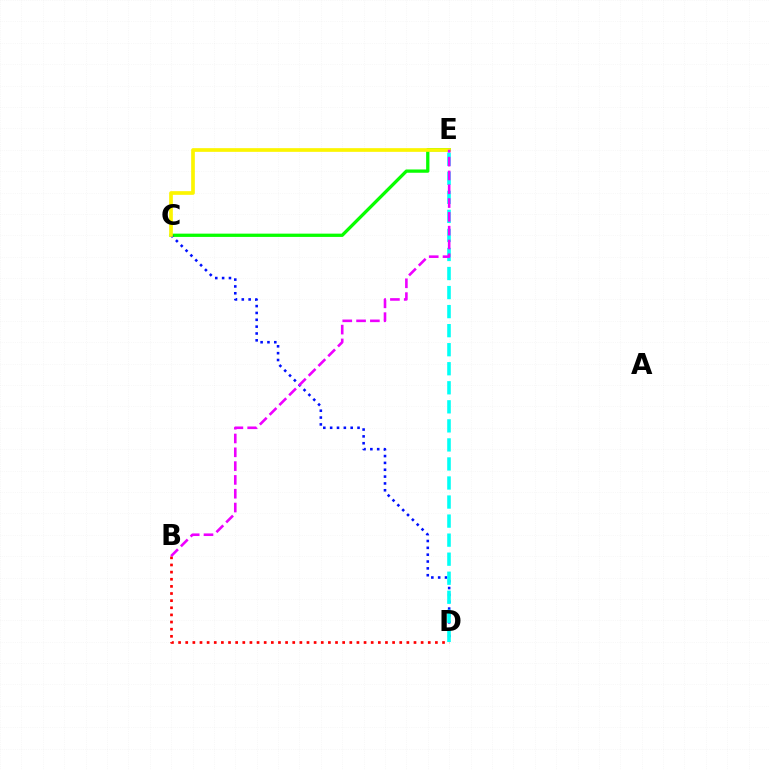{('C', 'E'): [{'color': '#08ff00', 'line_style': 'solid', 'thickness': 2.36}, {'color': '#fcf500', 'line_style': 'solid', 'thickness': 2.65}], ('C', 'D'): [{'color': '#0010ff', 'line_style': 'dotted', 'thickness': 1.86}], ('B', 'D'): [{'color': '#ff0000', 'line_style': 'dotted', 'thickness': 1.94}], ('D', 'E'): [{'color': '#00fff6', 'line_style': 'dashed', 'thickness': 2.59}], ('B', 'E'): [{'color': '#ee00ff', 'line_style': 'dashed', 'thickness': 1.88}]}